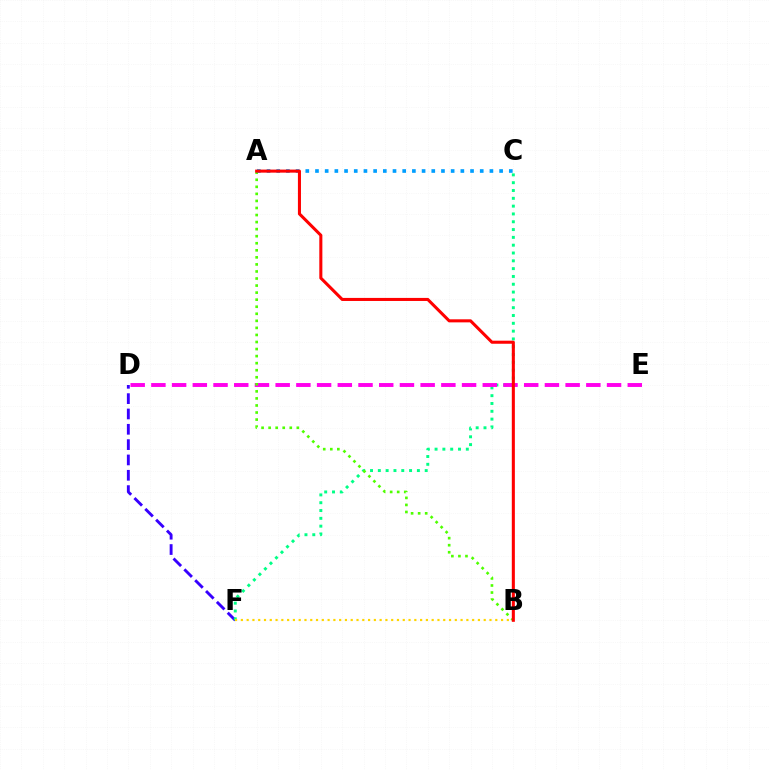{('D', 'F'): [{'color': '#3700ff', 'line_style': 'dashed', 'thickness': 2.08}], ('C', 'F'): [{'color': '#00ff86', 'line_style': 'dotted', 'thickness': 2.12}], ('D', 'E'): [{'color': '#ff00ed', 'line_style': 'dashed', 'thickness': 2.81}], ('A', 'B'): [{'color': '#4fff00', 'line_style': 'dotted', 'thickness': 1.92}, {'color': '#ff0000', 'line_style': 'solid', 'thickness': 2.2}], ('A', 'C'): [{'color': '#009eff', 'line_style': 'dotted', 'thickness': 2.63}], ('B', 'F'): [{'color': '#ffd500', 'line_style': 'dotted', 'thickness': 1.57}]}